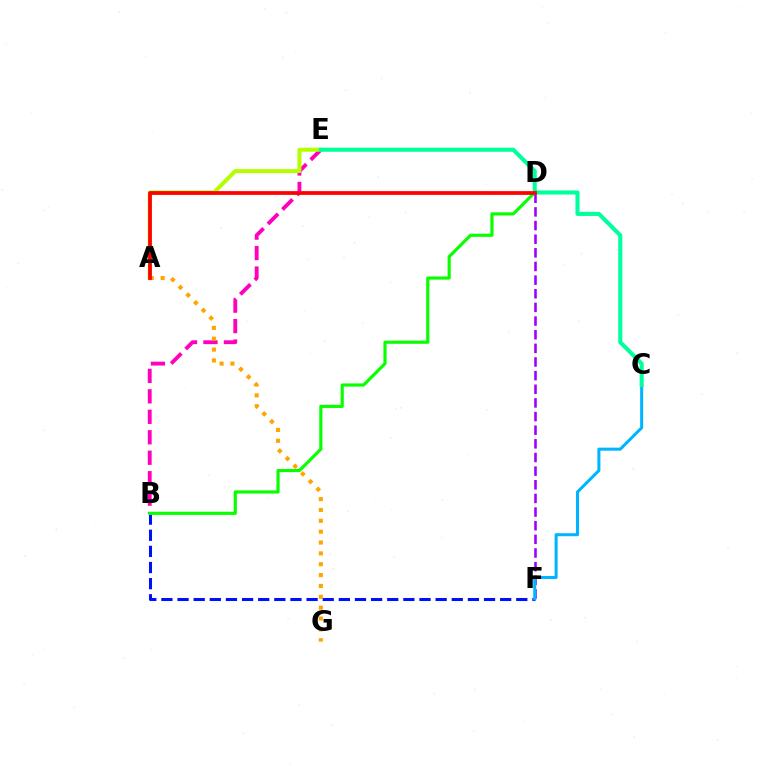{('D', 'F'): [{'color': '#9b00ff', 'line_style': 'dashed', 'thickness': 1.85}], ('B', 'F'): [{'color': '#0010ff', 'line_style': 'dashed', 'thickness': 2.19}], ('B', 'E'): [{'color': '#ff00bd', 'line_style': 'dashed', 'thickness': 2.78}], ('A', 'E'): [{'color': '#b3ff00', 'line_style': 'solid', 'thickness': 2.88}], ('C', 'F'): [{'color': '#00b5ff', 'line_style': 'solid', 'thickness': 2.19}], ('C', 'E'): [{'color': '#00ff9d', 'line_style': 'solid', 'thickness': 2.94}], ('B', 'D'): [{'color': '#08ff00', 'line_style': 'solid', 'thickness': 2.27}], ('A', 'G'): [{'color': '#ffa500', 'line_style': 'dotted', 'thickness': 2.95}], ('A', 'D'): [{'color': '#ff0000', 'line_style': 'solid', 'thickness': 2.7}]}